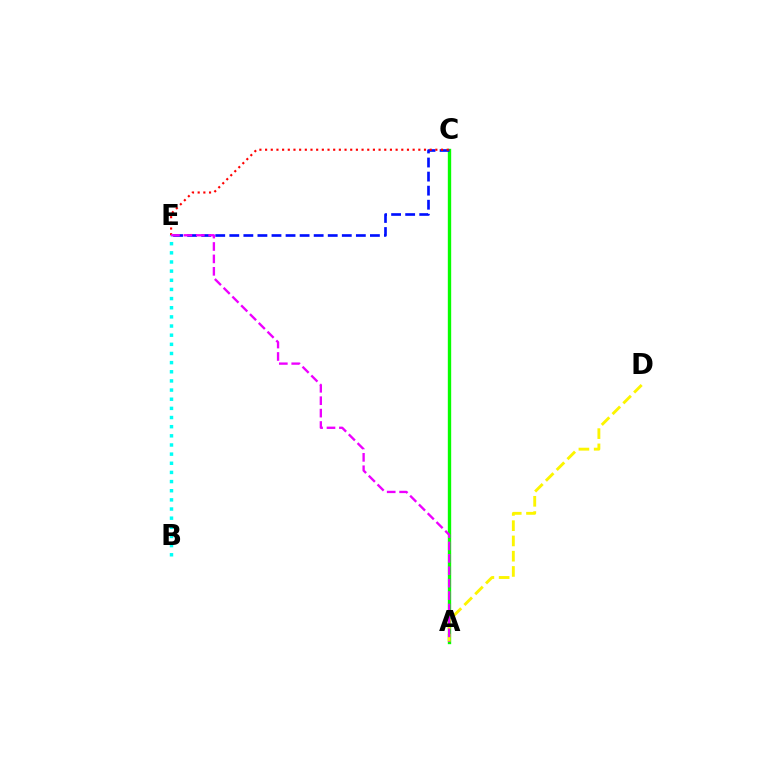{('A', 'C'): [{'color': '#08ff00', 'line_style': 'solid', 'thickness': 2.42}], ('B', 'E'): [{'color': '#00fff6', 'line_style': 'dotted', 'thickness': 2.49}], ('C', 'E'): [{'color': '#0010ff', 'line_style': 'dashed', 'thickness': 1.91}, {'color': '#ff0000', 'line_style': 'dotted', 'thickness': 1.54}], ('A', 'D'): [{'color': '#fcf500', 'line_style': 'dashed', 'thickness': 2.07}], ('A', 'E'): [{'color': '#ee00ff', 'line_style': 'dashed', 'thickness': 1.69}]}